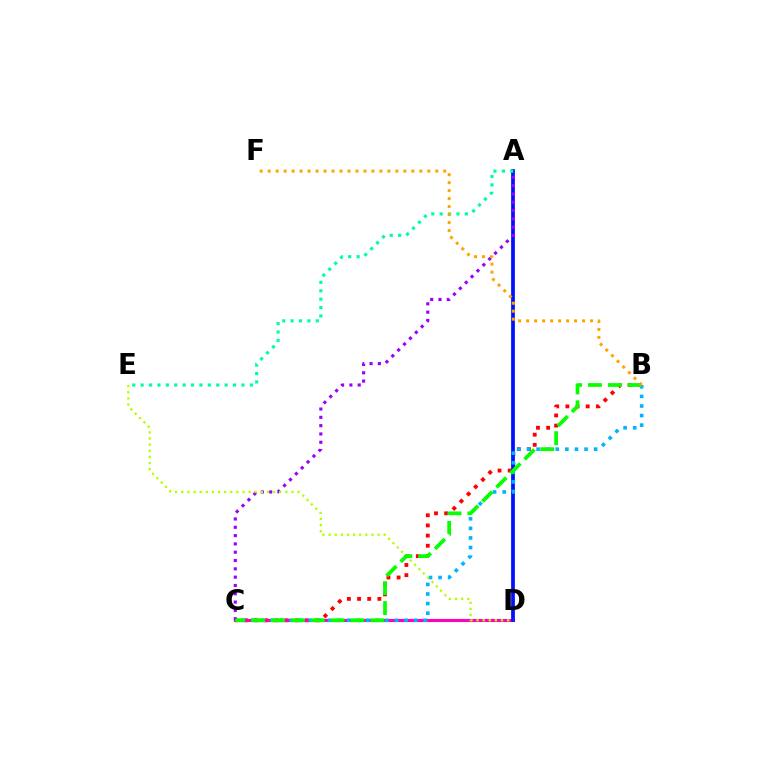{('B', 'C'): [{'color': '#ff0000', 'line_style': 'dotted', 'thickness': 2.76}, {'color': '#00b5ff', 'line_style': 'dotted', 'thickness': 2.6}, {'color': '#08ff00', 'line_style': 'dashed', 'thickness': 2.7}], ('C', 'D'): [{'color': '#ff00bd', 'line_style': 'solid', 'thickness': 2.23}], ('A', 'D'): [{'color': '#0010ff', 'line_style': 'solid', 'thickness': 2.7}], ('A', 'E'): [{'color': '#00ff9d', 'line_style': 'dotted', 'thickness': 2.28}], ('A', 'C'): [{'color': '#9b00ff', 'line_style': 'dotted', 'thickness': 2.26}], ('D', 'E'): [{'color': '#b3ff00', 'line_style': 'dotted', 'thickness': 1.66}], ('B', 'F'): [{'color': '#ffa500', 'line_style': 'dotted', 'thickness': 2.17}]}